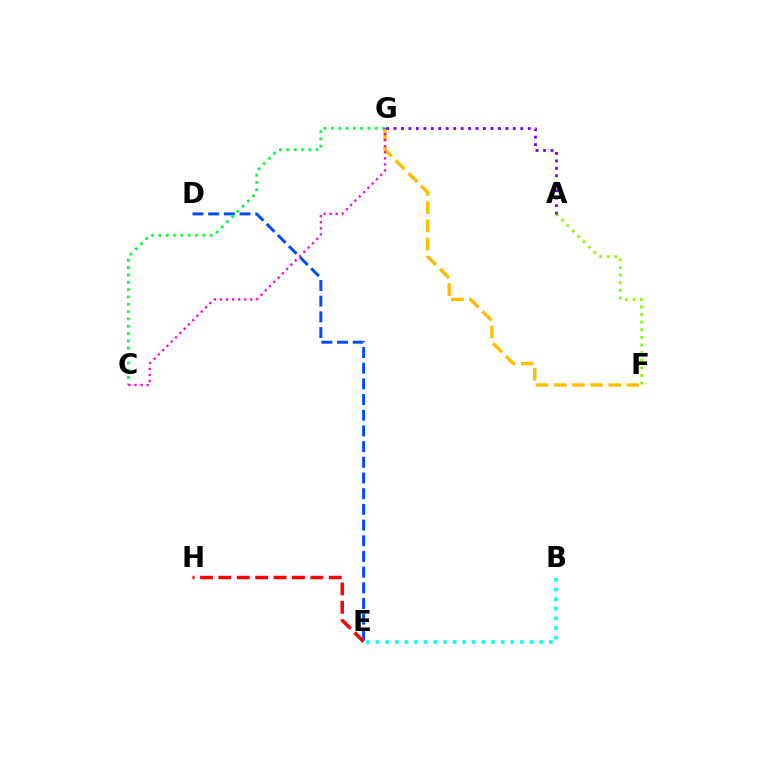{('A', 'F'): [{'color': '#84ff00', 'line_style': 'dotted', 'thickness': 2.07}], ('F', 'G'): [{'color': '#ffbd00', 'line_style': 'dashed', 'thickness': 2.47}], ('B', 'E'): [{'color': '#00fff6', 'line_style': 'dotted', 'thickness': 2.62}], ('A', 'G'): [{'color': '#7200ff', 'line_style': 'dotted', 'thickness': 2.03}], ('D', 'E'): [{'color': '#004bff', 'line_style': 'dashed', 'thickness': 2.13}], ('C', 'G'): [{'color': '#00ff39', 'line_style': 'dotted', 'thickness': 1.99}, {'color': '#ff00cf', 'line_style': 'dotted', 'thickness': 1.65}], ('E', 'H'): [{'color': '#ff0000', 'line_style': 'dashed', 'thickness': 2.5}]}